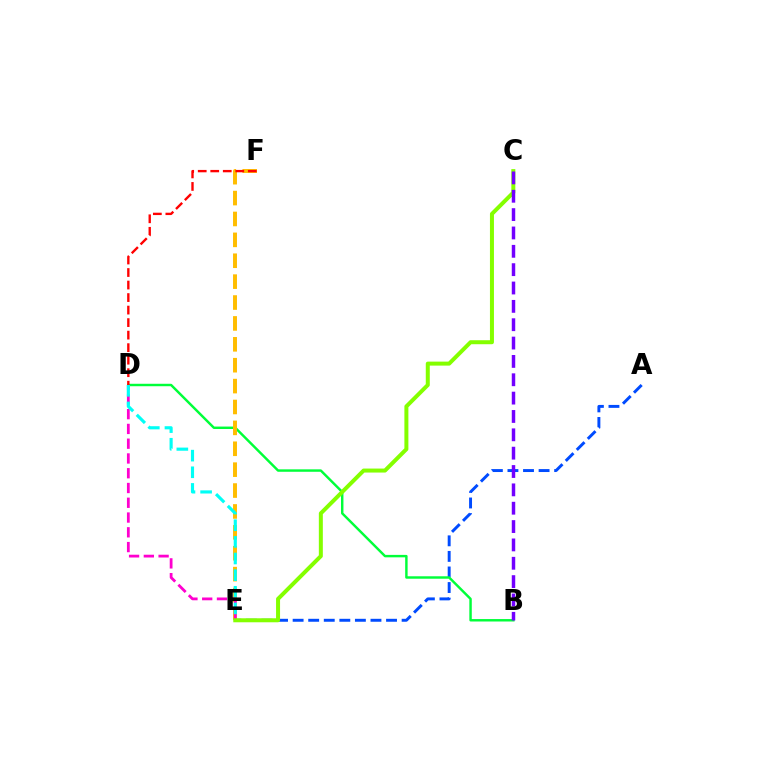{('A', 'E'): [{'color': '#004bff', 'line_style': 'dashed', 'thickness': 2.12}], ('B', 'D'): [{'color': '#00ff39', 'line_style': 'solid', 'thickness': 1.76}], ('E', 'F'): [{'color': '#ffbd00', 'line_style': 'dashed', 'thickness': 2.84}], ('D', 'E'): [{'color': '#ff00cf', 'line_style': 'dashed', 'thickness': 2.01}, {'color': '#00fff6', 'line_style': 'dashed', 'thickness': 2.26}], ('D', 'F'): [{'color': '#ff0000', 'line_style': 'dashed', 'thickness': 1.7}], ('C', 'E'): [{'color': '#84ff00', 'line_style': 'solid', 'thickness': 2.88}], ('B', 'C'): [{'color': '#7200ff', 'line_style': 'dashed', 'thickness': 2.49}]}